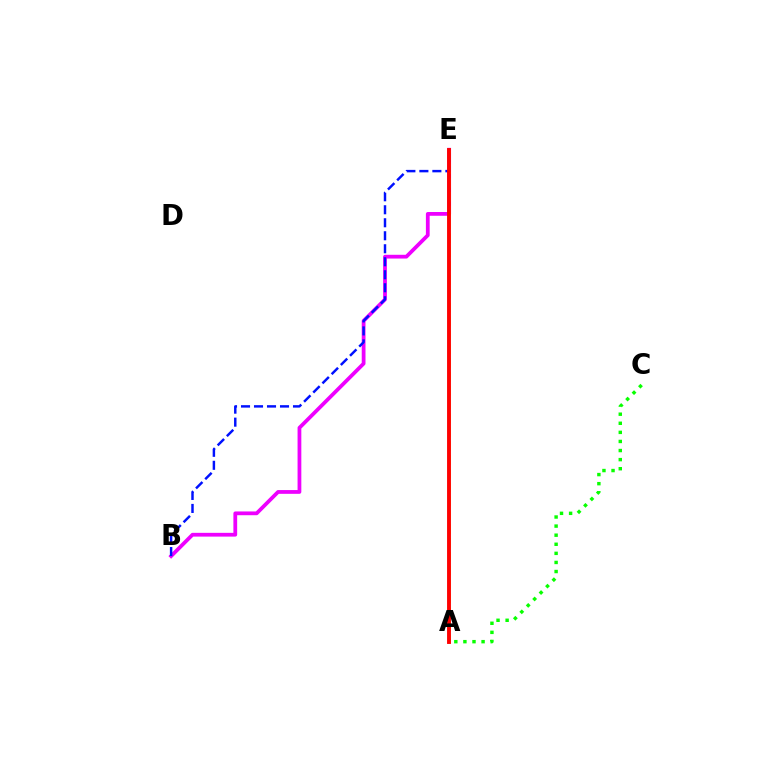{('B', 'E'): [{'color': '#ee00ff', 'line_style': 'solid', 'thickness': 2.71}, {'color': '#0010ff', 'line_style': 'dashed', 'thickness': 1.77}], ('A', 'E'): [{'color': '#00fff6', 'line_style': 'solid', 'thickness': 1.63}, {'color': '#fcf500', 'line_style': 'dashed', 'thickness': 1.88}, {'color': '#ff0000', 'line_style': 'solid', 'thickness': 2.79}], ('A', 'C'): [{'color': '#08ff00', 'line_style': 'dotted', 'thickness': 2.47}]}